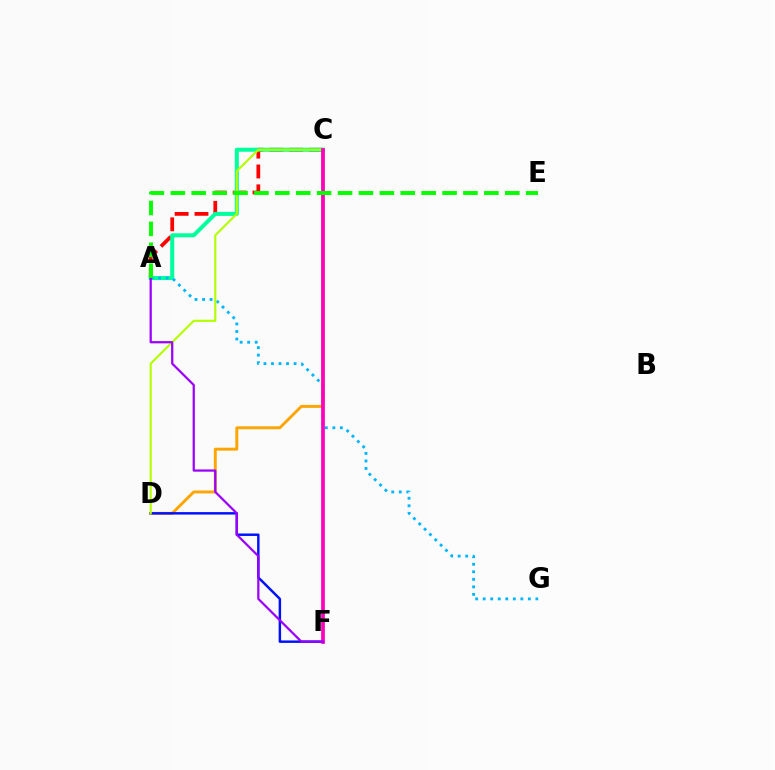{('A', 'C'): [{'color': '#ff0000', 'line_style': 'dashed', 'thickness': 2.7}, {'color': '#00ff9d', 'line_style': 'solid', 'thickness': 2.89}], ('C', 'D'): [{'color': '#ffa500', 'line_style': 'solid', 'thickness': 2.1}, {'color': '#b3ff00', 'line_style': 'solid', 'thickness': 1.54}], ('D', 'F'): [{'color': '#0010ff', 'line_style': 'solid', 'thickness': 1.76}], ('A', 'G'): [{'color': '#00b5ff', 'line_style': 'dotted', 'thickness': 2.05}], ('C', 'F'): [{'color': '#ff00bd', 'line_style': 'solid', 'thickness': 2.68}], ('A', 'F'): [{'color': '#9b00ff', 'line_style': 'solid', 'thickness': 1.61}], ('A', 'E'): [{'color': '#08ff00', 'line_style': 'dashed', 'thickness': 2.84}]}